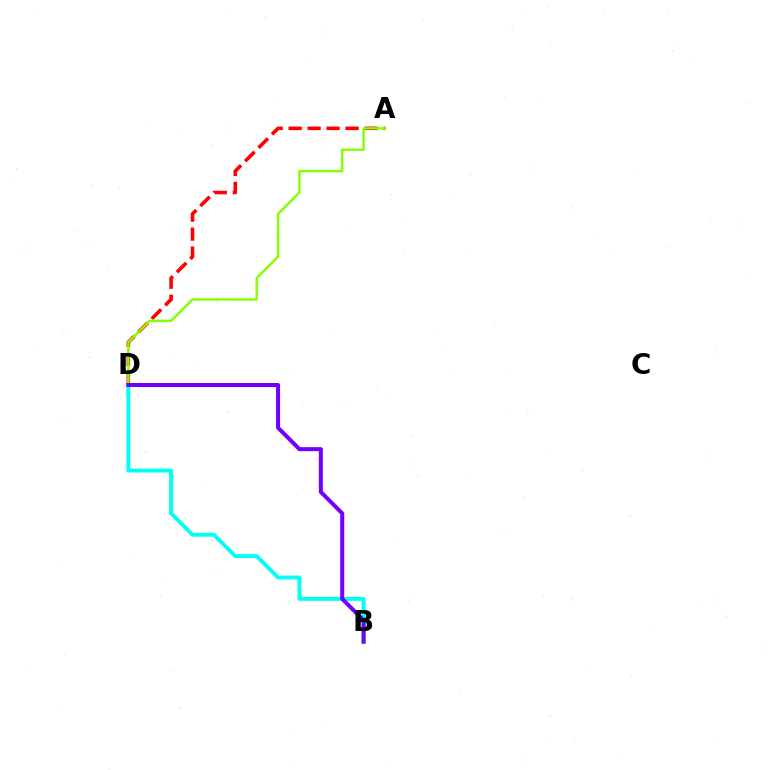{('A', 'D'): [{'color': '#ff0000', 'line_style': 'dashed', 'thickness': 2.58}, {'color': '#84ff00', 'line_style': 'solid', 'thickness': 1.73}], ('B', 'D'): [{'color': '#00fff6', 'line_style': 'solid', 'thickness': 2.81}, {'color': '#7200ff', 'line_style': 'solid', 'thickness': 2.89}]}